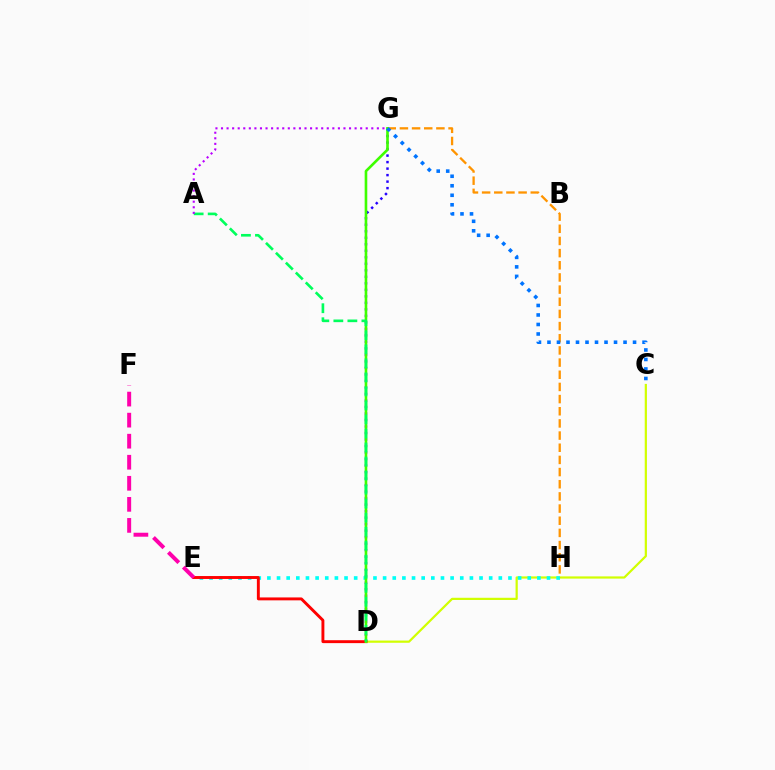{('C', 'D'): [{'color': '#d1ff00', 'line_style': 'solid', 'thickness': 1.59}], ('D', 'G'): [{'color': '#2500ff', 'line_style': 'dotted', 'thickness': 1.77}, {'color': '#3dff00', 'line_style': 'solid', 'thickness': 1.89}], ('E', 'H'): [{'color': '#00fff6', 'line_style': 'dotted', 'thickness': 2.62}], ('G', 'H'): [{'color': '#ff9400', 'line_style': 'dashed', 'thickness': 1.65}], ('D', 'E'): [{'color': '#ff0000', 'line_style': 'solid', 'thickness': 2.09}], ('E', 'F'): [{'color': '#ff00ac', 'line_style': 'dashed', 'thickness': 2.86}], ('C', 'G'): [{'color': '#0074ff', 'line_style': 'dotted', 'thickness': 2.58}], ('A', 'D'): [{'color': '#00ff5c', 'line_style': 'dashed', 'thickness': 1.91}], ('A', 'G'): [{'color': '#b900ff', 'line_style': 'dotted', 'thickness': 1.51}]}